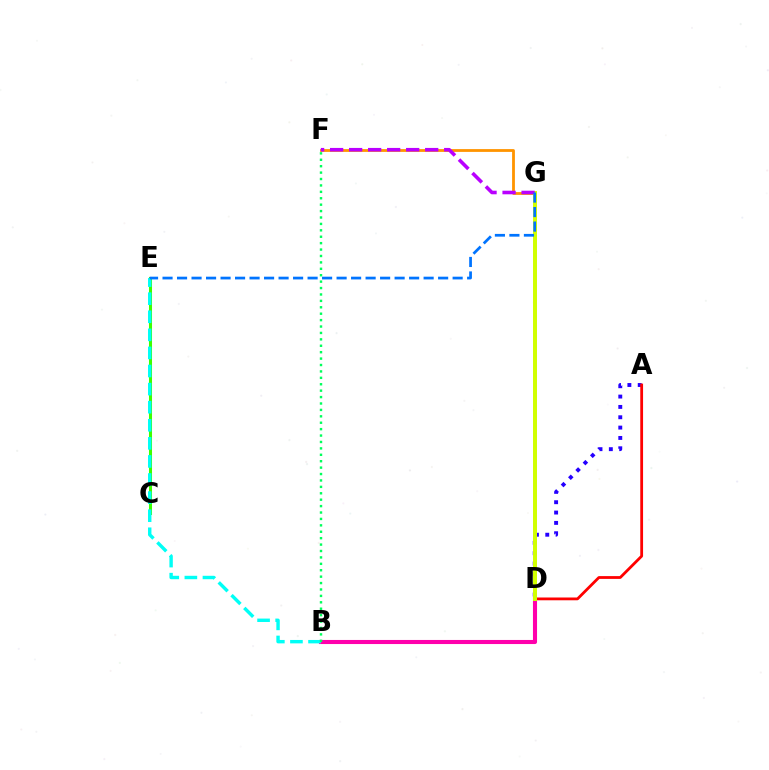{('C', 'E'): [{'color': '#3dff00', 'line_style': 'solid', 'thickness': 2.19}], ('B', 'D'): [{'color': '#ff00ac', 'line_style': 'solid', 'thickness': 2.94}], ('F', 'G'): [{'color': '#ff9400', 'line_style': 'solid', 'thickness': 2.02}, {'color': '#b900ff', 'line_style': 'dashed', 'thickness': 2.58}], ('A', 'D'): [{'color': '#2500ff', 'line_style': 'dotted', 'thickness': 2.81}, {'color': '#ff0000', 'line_style': 'solid', 'thickness': 2.01}], ('B', 'E'): [{'color': '#00fff6', 'line_style': 'dashed', 'thickness': 2.46}], ('D', 'G'): [{'color': '#d1ff00', 'line_style': 'solid', 'thickness': 2.87}], ('E', 'G'): [{'color': '#0074ff', 'line_style': 'dashed', 'thickness': 1.97}], ('B', 'F'): [{'color': '#00ff5c', 'line_style': 'dotted', 'thickness': 1.74}]}